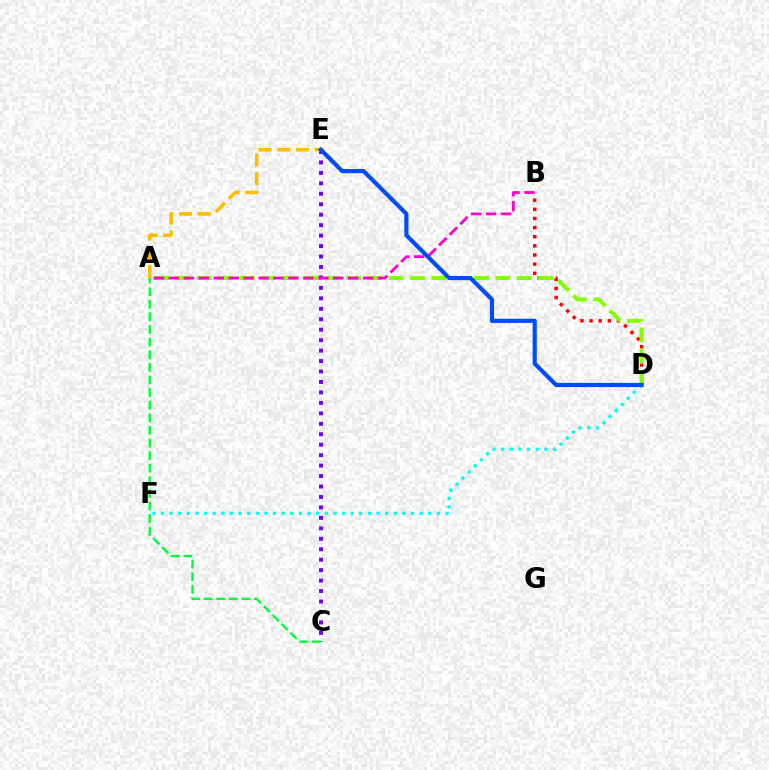{('B', 'D'): [{'color': '#ff0000', 'line_style': 'dotted', 'thickness': 2.48}], ('A', 'D'): [{'color': '#84ff00', 'line_style': 'dashed', 'thickness': 2.9}], ('C', 'E'): [{'color': '#7200ff', 'line_style': 'dotted', 'thickness': 2.84}], ('A', 'E'): [{'color': '#ffbd00', 'line_style': 'dashed', 'thickness': 2.54}], ('D', 'F'): [{'color': '#00fff6', 'line_style': 'dotted', 'thickness': 2.34}], ('A', 'C'): [{'color': '#00ff39', 'line_style': 'dashed', 'thickness': 1.71}], ('A', 'B'): [{'color': '#ff00cf', 'line_style': 'dashed', 'thickness': 2.03}], ('D', 'E'): [{'color': '#004bff', 'line_style': 'solid', 'thickness': 2.99}]}